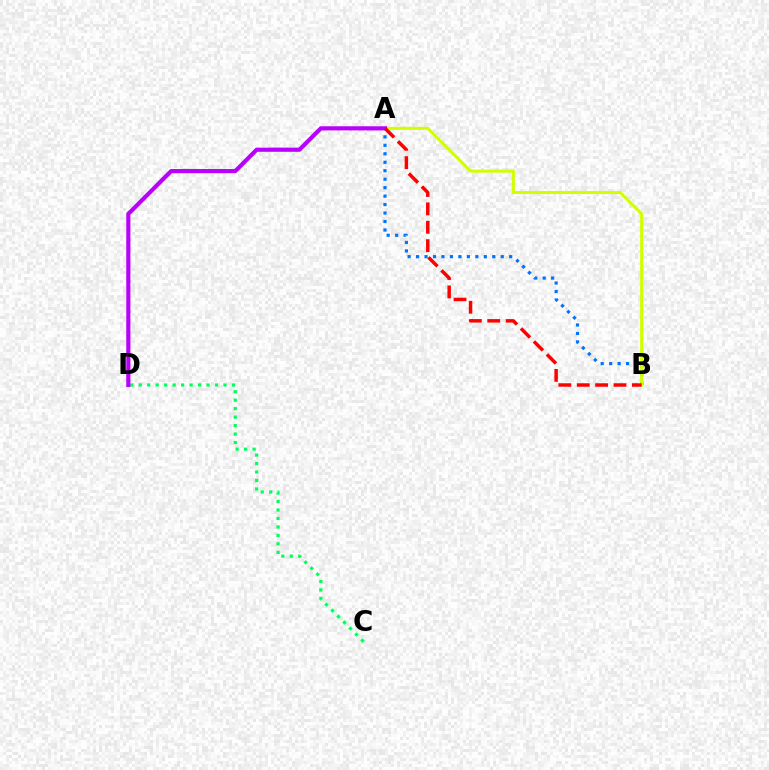{('A', 'B'): [{'color': '#0074ff', 'line_style': 'dotted', 'thickness': 2.3}, {'color': '#d1ff00', 'line_style': 'solid', 'thickness': 2.21}, {'color': '#ff0000', 'line_style': 'dashed', 'thickness': 2.5}], ('C', 'D'): [{'color': '#00ff5c', 'line_style': 'dotted', 'thickness': 2.3}], ('A', 'D'): [{'color': '#b900ff', 'line_style': 'solid', 'thickness': 2.99}]}